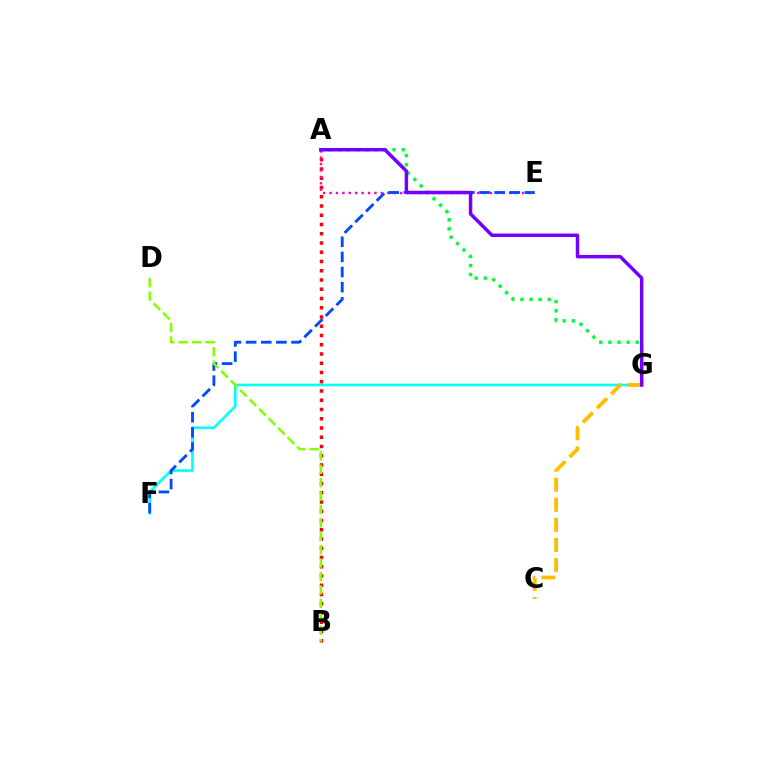{('A', 'B'): [{'color': '#ff0000', 'line_style': 'dotted', 'thickness': 2.51}], ('A', 'E'): [{'color': '#ff00cf', 'line_style': 'dotted', 'thickness': 1.74}], ('A', 'G'): [{'color': '#00ff39', 'line_style': 'dotted', 'thickness': 2.47}, {'color': '#7200ff', 'line_style': 'solid', 'thickness': 2.5}], ('F', 'G'): [{'color': '#00fff6', 'line_style': 'solid', 'thickness': 1.88}], ('E', 'F'): [{'color': '#004bff', 'line_style': 'dashed', 'thickness': 2.06}], ('B', 'D'): [{'color': '#84ff00', 'line_style': 'dashed', 'thickness': 1.82}], ('C', 'G'): [{'color': '#ffbd00', 'line_style': 'dashed', 'thickness': 2.73}]}